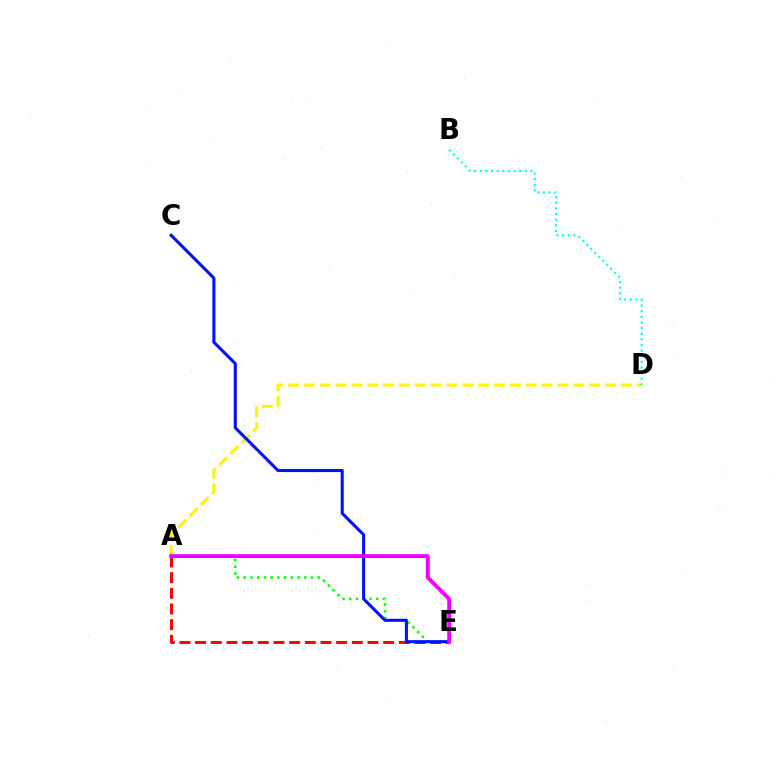{('A', 'D'): [{'color': '#fcf500', 'line_style': 'dashed', 'thickness': 2.15}], ('A', 'E'): [{'color': '#08ff00', 'line_style': 'dotted', 'thickness': 1.83}, {'color': '#ff0000', 'line_style': 'dashed', 'thickness': 2.13}, {'color': '#ee00ff', 'line_style': 'solid', 'thickness': 2.76}], ('C', 'E'): [{'color': '#0010ff', 'line_style': 'solid', 'thickness': 2.19}], ('B', 'D'): [{'color': '#00fff6', 'line_style': 'dotted', 'thickness': 1.53}]}